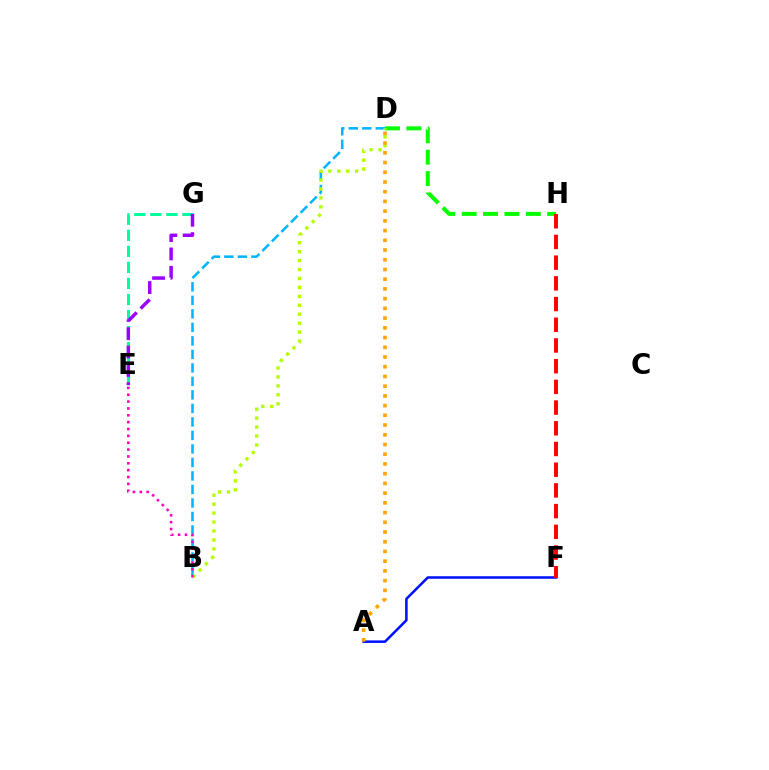{('D', 'H'): [{'color': '#08ff00', 'line_style': 'dashed', 'thickness': 2.91}], ('A', 'F'): [{'color': '#0010ff', 'line_style': 'solid', 'thickness': 1.83}], ('F', 'H'): [{'color': '#ff0000', 'line_style': 'dashed', 'thickness': 2.81}], ('E', 'G'): [{'color': '#00ff9d', 'line_style': 'dashed', 'thickness': 2.18}, {'color': '#9b00ff', 'line_style': 'dashed', 'thickness': 2.49}], ('B', 'D'): [{'color': '#00b5ff', 'line_style': 'dashed', 'thickness': 1.83}, {'color': '#b3ff00', 'line_style': 'dotted', 'thickness': 2.43}], ('B', 'E'): [{'color': '#ff00bd', 'line_style': 'dotted', 'thickness': 1.86}], ('A', 'D'): [{'color': '#ffa500', 'line_style': 'dotted', 'thickness': 2.64}]}